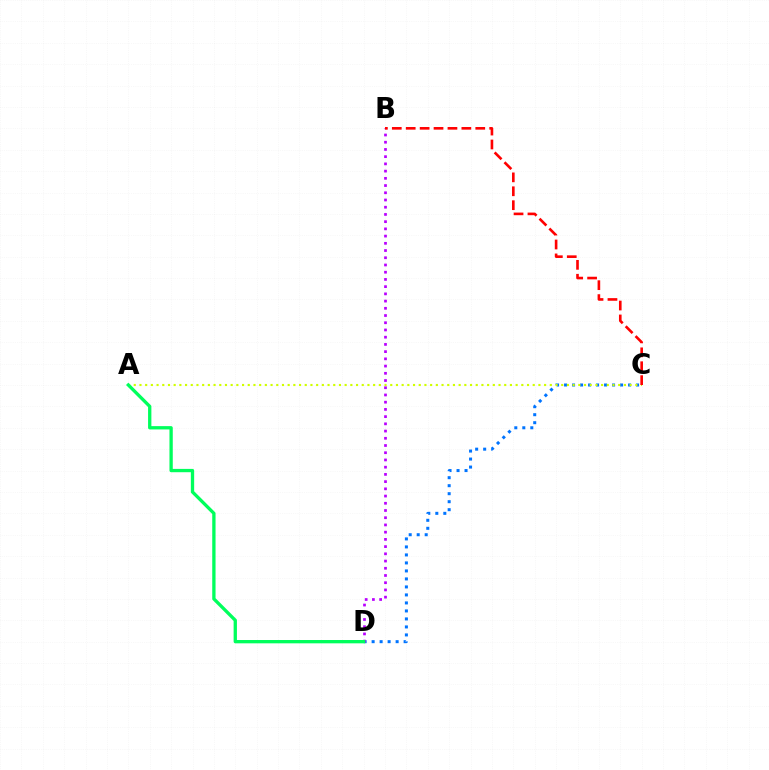{('C', 'D'): [{'color': '#0074ff', 'line_style': 'dotted', 'thickness': 2.17}], ('B', 'D'): [{'color': '#b900ff', 'line_style': 'dotted', 'thickness': 1.96}], ('A', 'C'): [{'color': '#d1ff00', 'line_style': 'dotted', 'thickness': 1.55}], ('B', 'C'): [{'color': '#ff0000', 'line_style': 'dashed', 'thickness': 1.89}], ('A', 'D'): [{'color': '#00ff5c', 'line_style': 'solid', 'thickness': 2.38}]}